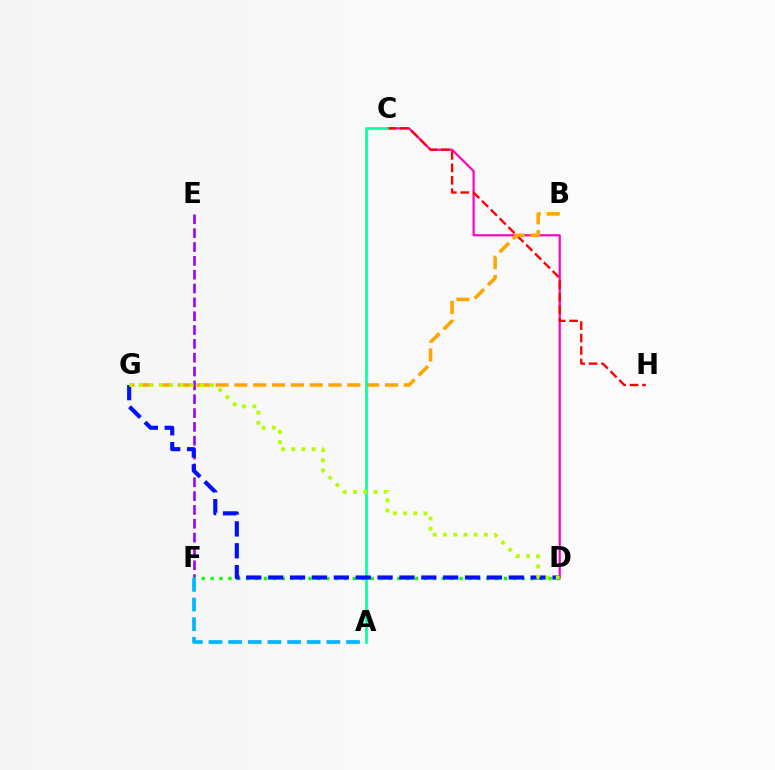{('E', 'F'): [{'color': '#9b00ff', 'line_style': 'dashed', 'thickness': 1.88}], ('D', 'F'): [{'color': '#08ff00', 'line_style': 'dotted', 'thickness': 2.42}], ('C', 'D'): [{'color': '#ff00bd', 'line_style': 'solid', 'thickness': 1.57}], ('C', 'H'): [{'color': '#ff0000', 'line_style': 'dashed', 'thickness': 1.69}], ('A', 'F'): [{'color': '#00b5ff', 'line_style': 'dashed', 'thickness': 2.67}], ('B', 'G'): [{'color': '#ffa500', 'line_style': 'dashed', 'thickness': 2.56}], ('A', 'C'): [{'color': '#00ff9d', 'line_style': 'solid', 'thickness': 1.9}], ('D', 'G'): [{'color': '#0010ff', 'line_style': 'dashed', 'thickness': 2.97}, {'color': '#b3ff00', 'line_style': 'dotted', 'thickness': 2.78}]}